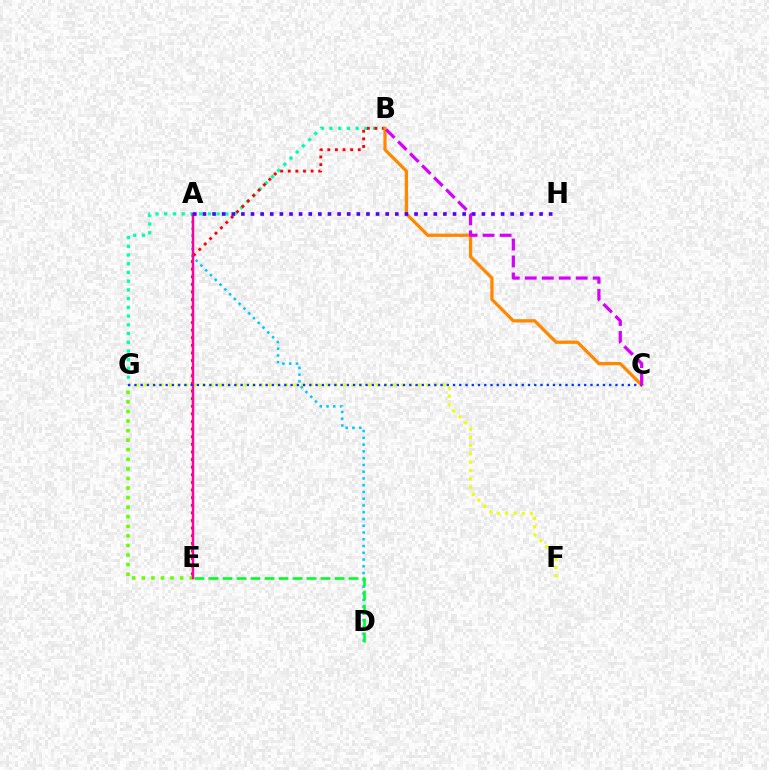{('F', 'G'): [{'color': '#eeff00', 'line_style': 'dotted', 'thickness': 2.25}], ('B', 'G'): [{'color': '#00ffaf', 'line_style': 'dotted', 'thickness': 2.37}], ('A', 'D'): [{'color': '#00c7ff', 'line_style': 'dotted', 'thickness': 1.84}], ('E', 'G'): [{'color': '#66ff00', 'line_style': 'dotted', 'thickness': 2.6}], ('B', 'E'): [{'color': '#ff0000', 'line_style': 'dotted', 'thickness': 2.07}], ('A', 'E'): [{'color': '#ff00a0', 'line_style': 'solid', 'thickness': 1.76}], ('B', 'C'): [{'color': '#ff8800', 'line_style': 'solid', 'thickness': 2.35}, {'color': '#d600ff', 'line_style': 'dashed', 'thickness': 2.31}], ('A', 'H'): [{'color': '#4f00ff', 'line_style': 'dotted', 'thickness': 2.61}], ('C', 'G'): [{'color': '#003fff', 'line_style': 'dotted', 'thickness': 1.7}], ('D', 'E'): [{'color': '#00ff27', 'line_style': 'dashed', 'thickness': 1.9}]}